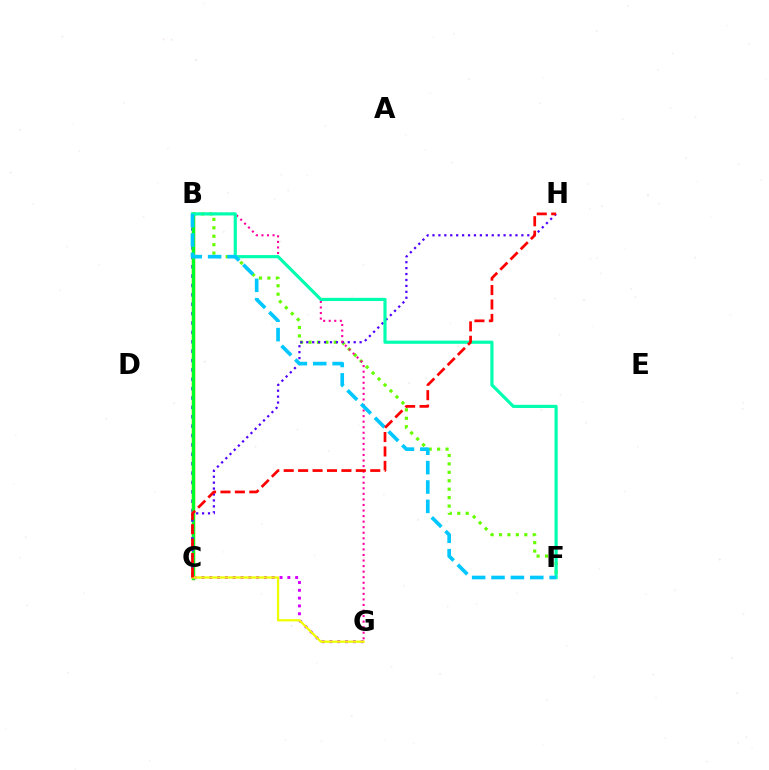{('B', 'C'): [{'color': '#003fff', 'line_style': 'dotted', 'thickness': 2.55}, {'color': '#ff8800', 'line_style': 'solid', 'thickness': 2.41}, {'color': '#00ff27', 'line_style': 'solid', 'thickness': 2.36}], ('B', 'F'): [{'color': '#66ff00', 'line_style': 'dotted', 'thickness': 2.29}, {'color': '#00ffaf', 'line_style': 'solid', 'thickness': 2.28}, {'color': '#00c7ff', 'line_style': 'dashed', 'thickness': 2.63}], ('C', 'G'): [{'color': '#d600ff', 'line_style': 'dotted', 'thickness': 2.12}, {'color': '#eeff00', 'line_style': 'solid', 'thickness': 1.63}], ('C', 'H'): [{'color': '#4f00ff', 'line_style': 'dotted', 'thickness': 1.61}, {'color': '#ff0000', 'line_style': 'dashed', 'thickness': 1.96}], ('B', 'G'): [{'color': '#ff00a0', 'line_style': 'dotted', 'thickness': 1.51}]}